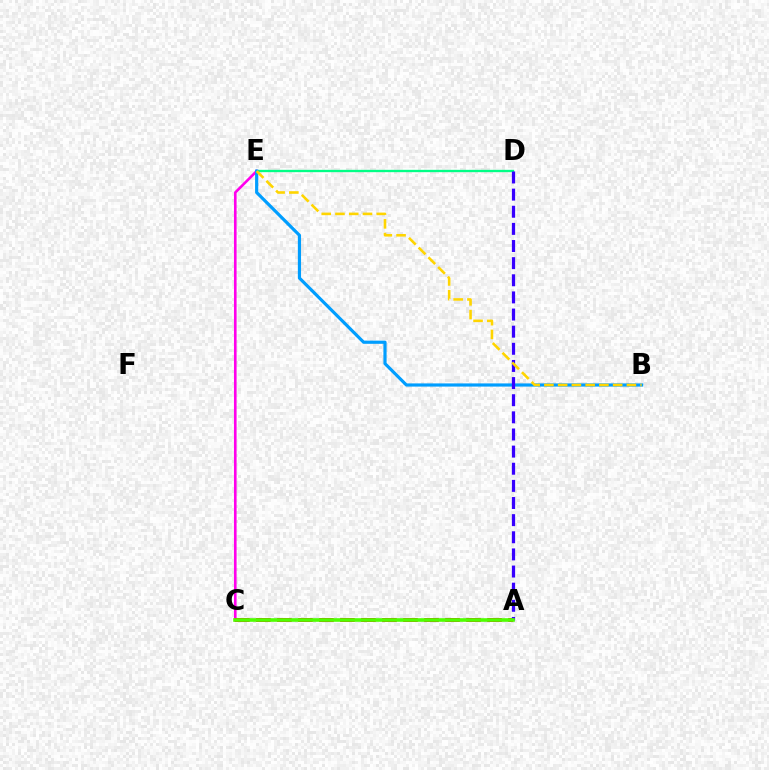{('D', 'E'): [{'color': '#00ff86', 'line_style': 'solid', 'thickness': 1.68}], ('C', 'E'): [{'color': '#ff00ed', 'line_style': 'solid', 'thickness': 1.89}], ('B', 'E'): [{'color': '#009eff', 'line_style': 'solid', 'thickness': 2.29}, {'color': '#ffd500', 'line_style': 'dashed', 'thickness': 1.87}], ('A', 'C'): [{'color': '#ff0000', 'line_style': 'dashed', 'thickness': 2.86}, {'color': '#4fff00', 'line_style': 'solid', 'thickness': 2.6}], ('A', 'D'): [{'color': '#3700ff', 'line_style': 'dashed', 'thickness': 2.33}]}